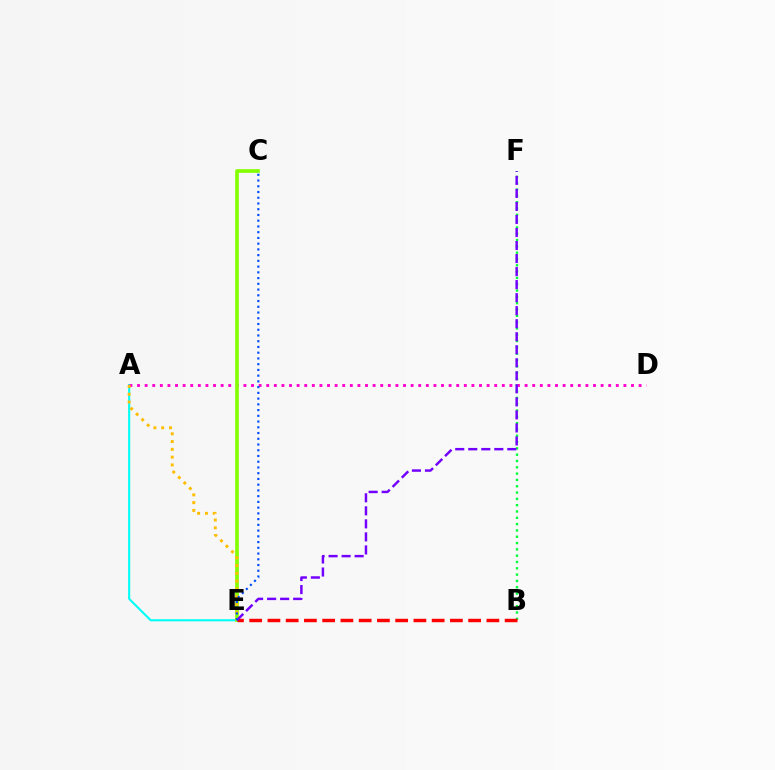{('A', 'E'): [{'color': '#00fff6', 'line_style': 'solid', 'thickness': 1.51}, {'color': '#ffbd00', 'line_style': 'dotted', 'thickness': 2.11}], ('B', 'F'): [{'color': '#00ff39', 'line_style': 'dotted', 'thickness': 1.72}], ('A', 'D'): [{'color': '#ff00cf', 'line_style': 'dotted', 'thickness': 2.06}], ('C', 'E'): [{'color': '#84ff00', 'line_style': 'solid', 'thickness': 2.64}, {'color': '#004bff', 'line_style': 'dotted', 'thickness': 1.56}], ('B', 'E'): [{'color': '#ff0000', 'line_style': 'dashed', 'thickness': 2.48}], ('E', 'F'): [{'color': '#7200ff', 'line_style': 'dashed', 'thickness': 1.77}]}